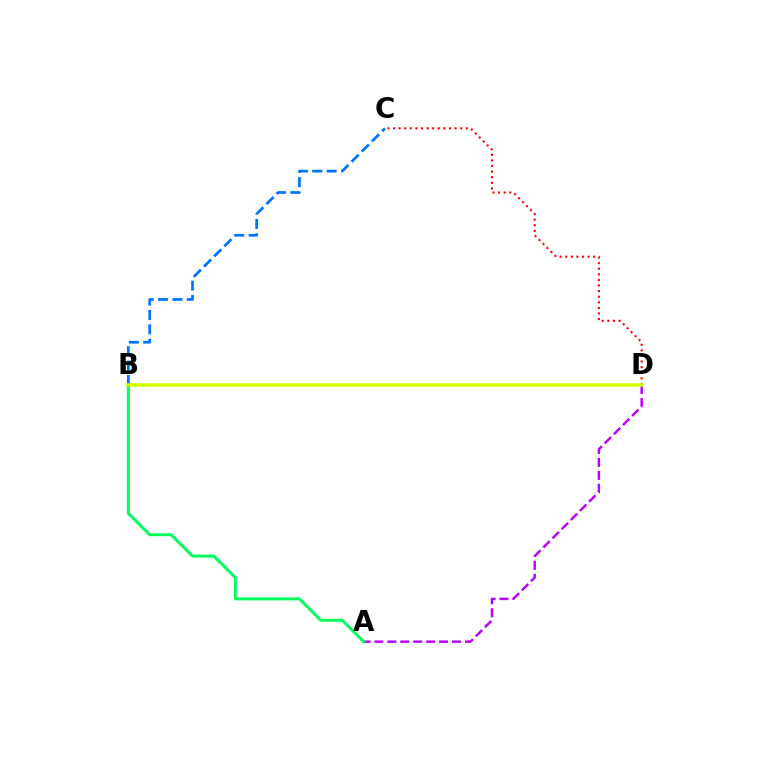{('C', 'D'): [{'color': '#ff0000', 'line_style': 'dotted', 'thickness': 1.52}], ('A', 'D'): [{'color': '#b900ff', 'line_style': 'dashed', 'thickness': 1.76}], ('A', 'B'): [{'color': '#00ff5c', 'line_style': 'solid', 'thickness': 2.13}], ('B', 'C'): [{'color': '#0074ff', 'line_style': 'dashed', 'thickness': 1.96}], ('B', 'D'): [{'color': '#d1ff00', 'line_style': 'solid', 'thickness': 2.52}]}